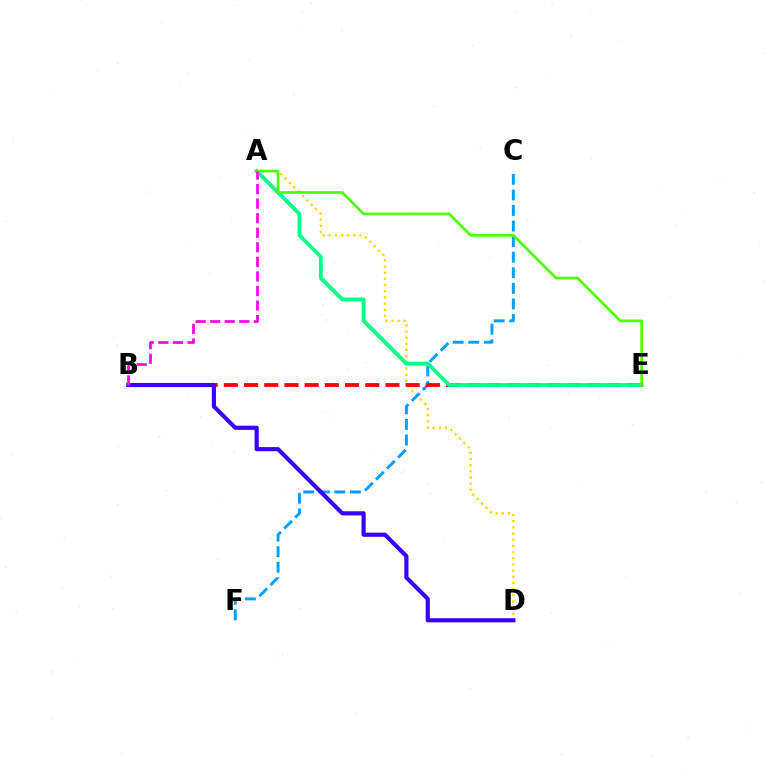{('A', 'D'): [{'color': '#ffd500', 'line_style': 'dotted', 'thickness': 1.68}], ('C', 'F'): [{'color': '#009eff', 'line_style': 'dashed', 'thickness': 2.12}], ('B', 'E'): [{'color': '#ff0000', 'line_style': 'dashed', 'thickness': 2.75}], ('B', 'D'): [{'color': '#3700ff', 'line_style': 'solid', 'thickness': 2.99}], ('A', 'E'): [{'color': '#00ff86', 'line_style': 'solid', 'thickness': 2.75}, {'color': '#4fff00', 'line_style': 'solid', 'thickness': 1.97}], ('A', 'B'): [{'color': '#ff00ed', 'line_style': 'dashed', 'thickness': 1.98}]}